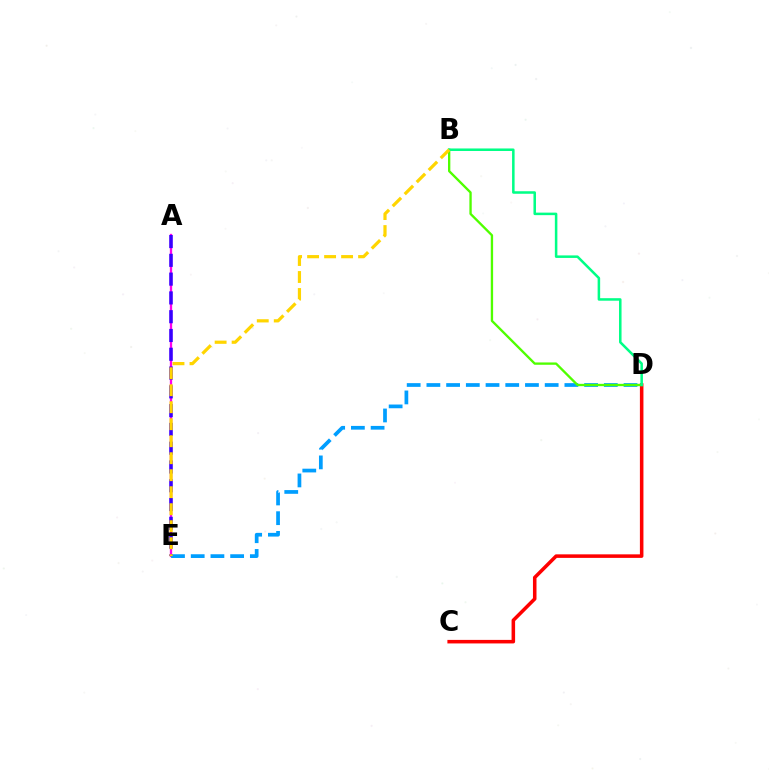{('A', 'E'): [{'color': '#ff00ed', 'line_style': 'solid', 'thickness': 1.67}, {'color': '#3700ff', 'line_style': 'dashed', 'thickness': 2.55}], ('C', 'D'): [{'color': '#ff0000', 'line_style': 'solid', 'thickness': 2.55}], ('D', 'E'): [{'color': '#009eff', 'line_style': 'dashed', 'thickness': 2.68}], ('B', 'D'): [{'color': '#4fff00', 'line_style': 'solid', 'thickness': 1.68}, {'color': '#00ff86', 'line_style': 'solid', 'thickness': 1.82}], ('B', 'E'): [{'color': '#ffd500', 'line_style': 'dashed', 'thickness': 2.31}]}